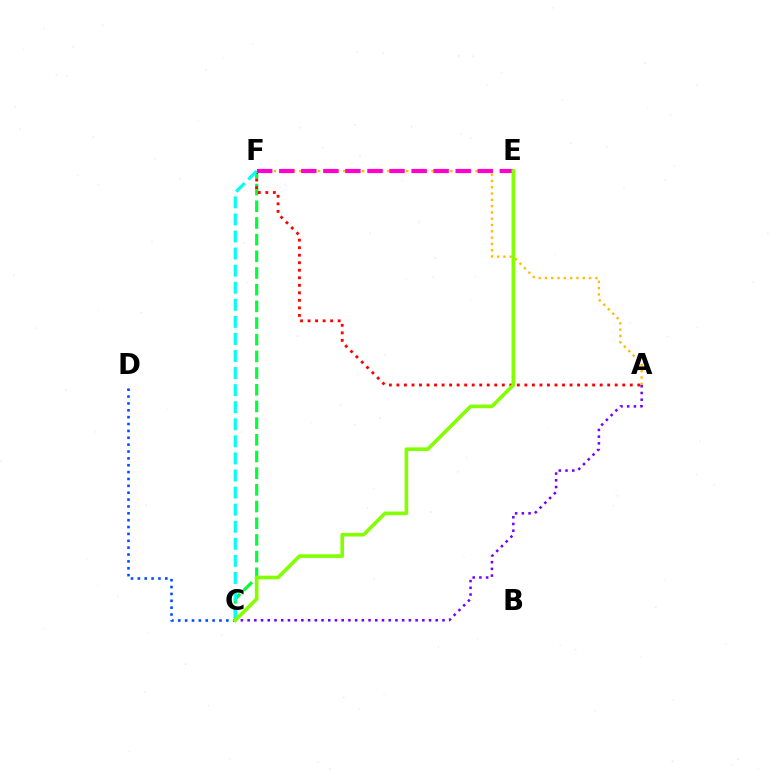{('C', 'D'): [{'color': '#004bff', 'line_style': 'dotted', 'thickness': 1.87}], ('A', 'F'): [{'color': '#ffbd00', 'line_style': 'dotted', 'thickness': 1.71}, {'color': '#ff0000', 'line_style': 'dotted', 'thickness': 2.05}], ('C', 'F'): [{'color': '#00ff39', 'line_style': 'dashed', 'thickness': 2.27}, {'color': '#00fff6', 'line_style': 'dashed', 'thickness': 2.32}], ('E', 'F'): [{'color': '#ff00cf', 'line_style': 'dashed', 'thickness': 3.0}], ('A', 'C'): [{'color': '#7200ff', 'line_style': 'dotted', 'thickness': 1.83}], ('C', 'E'): [{'color': '#84ff00', 'line_style': 'solid', 'thickness': 2.62}]}